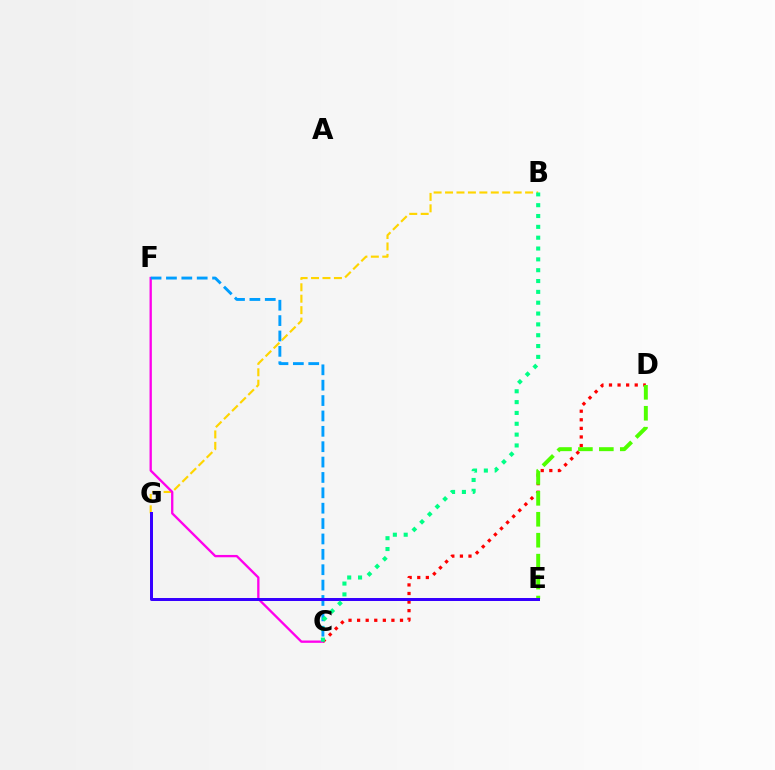{('B', 'G'): [{'color': '#ffd500', 'line_style': 'dashed', 'thickness': 1.55}], ('C', 'F'): [{'color': '#ff00ed', 'line_style': 'solid', 'thickness': 1.68}, {'color': '#009eff', 'line_style': 'dashed', 'thickness': 2.09}], ('C', 'D'): [{'color': '#ff0000', 'line_style': 'dotted', 'thickness': 2.33}], ('D', 'E'): [{'color': '#4fff00', 'line_style': 'dashed', 'thickness': 2.85}], ('E', 'G'): [{'color': '#3700ff', 'line_style': 'solid', 'thickness': 2.16}], ('B', 'C'): [{'color': '#00ff86', 'line_style': 'dotted', 'thickness': 2.94}]}